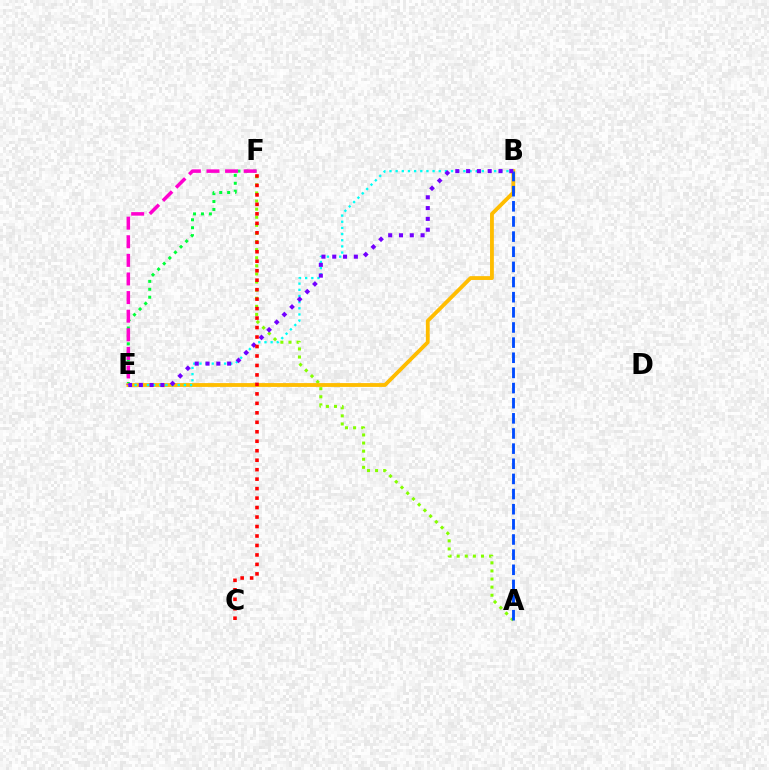{('E', 'F'): [{'color': '#00ff39', 'line_style': 'dotted', 'thickness': 2.15}, {'color': '#ff00cf', 'line_style': 'dashed', 'thickness': 2.53}], ('A', 'F'): [{'color': '#84ff00', 'line_style': 'dotted', 'thickness': 2.2}], ('B', 'E'): [{'color': '#ffbd00', 'line_style': 'solid', 'thickness': 2.76}, {'color': '#00fff6', 'line_style': 'dotted', 'thickness': 1.67}, {'color': '#7200ff', 'line_style': 'dotted', 'thickness': 2.93}], ('A', 'B'): [{'color': '#004bff', 'line_style': 'dashed', 'thickness': 2.06}], ('C', 'F'): [{'color': '#ff0000', 'line_style': 'dotted', 'thickness': 2.57}]}